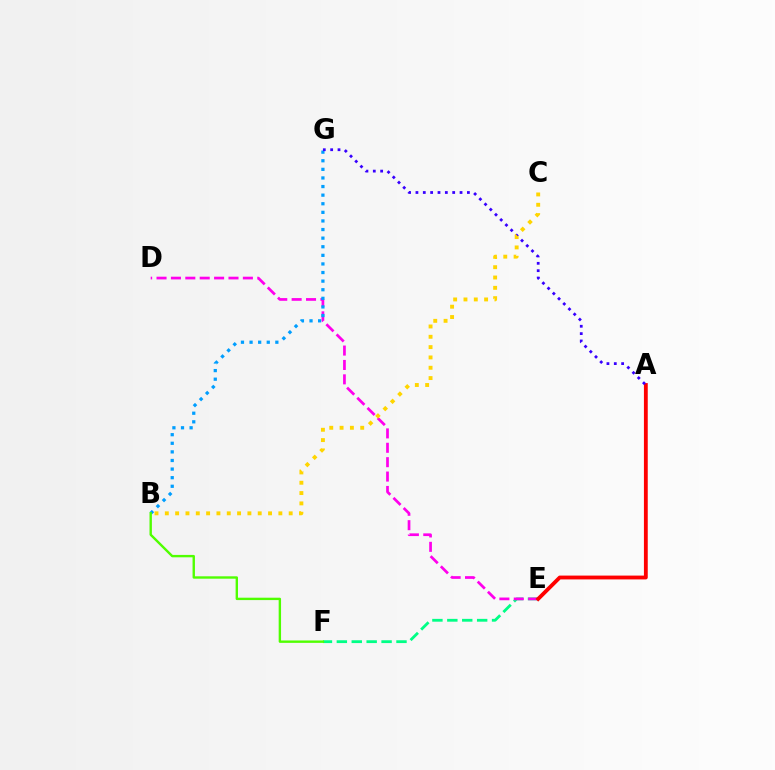{('E', 'F'): [{'color': '#00ff86', 'line_style': 'dashed', 'thickness': 2.03}], ('D', 'E'): [{'color': '#ff00ed', 'line_style': 'dashed', 'thickness': 1.96}], ('B', 'G'): [{'color': '#009eff', 'line_style': 'dotted', 'thickness': 2.34}], ('A', 'E'): [{'color': '#ff0000', 'line_style': 'solid', 'thickness': 2.75}], ('B', 'F'): [{'color': '#4fff00', 'line_style': 'solid', 'thickness': 1.72}], ('A', 'G'): [{'color': '#3700ff', 'line_style': 'dotted', 'thickness': 2.0}], ('B', 'C'): [{'color': '#ffd500', 'line_style': 'dotted', 'thickness': 2.8}]}